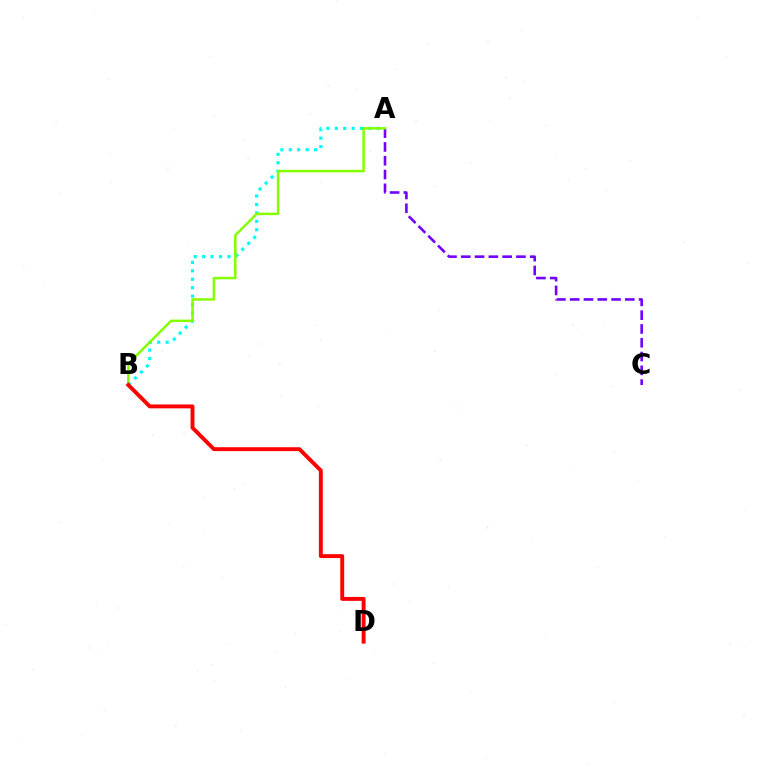{('A', 'B'): [{'color': '#00fff6', 'line_style': 'dotted', 'thickness': 2.29}, {'color': '#84ff00', 'line_style': 'solid', 'thickness': 1.79}], ('A', 'C'): [{'color': '#7200ff', 'line_style': 'dashed', 'thickness': 1.87}], ('B', 'D'): [{'color': '#ff0000', 'line_style': 'solid', 'thickness': 2.81}]}